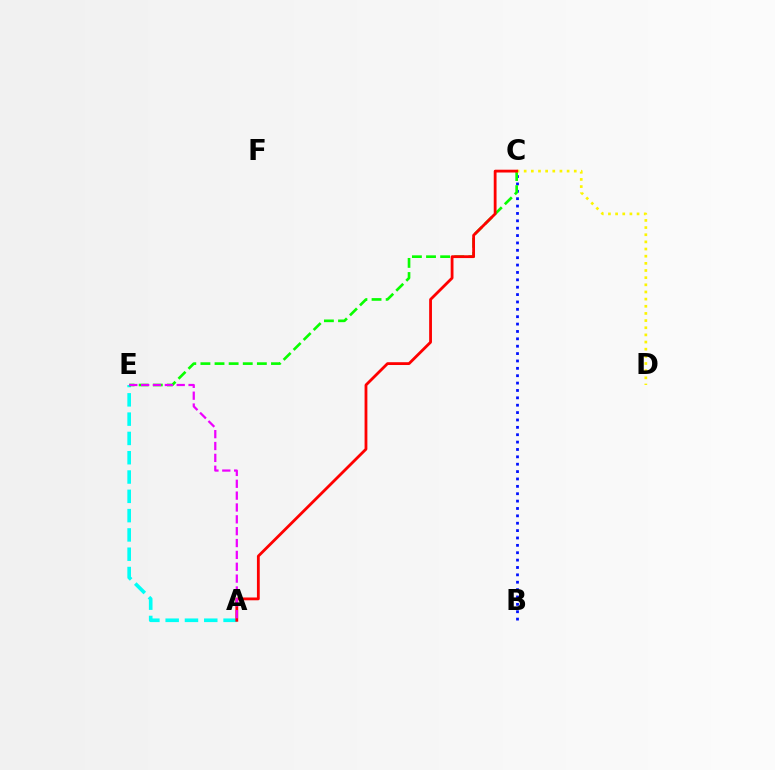{('A', 'E'): [{'color': '#00fff6', 'line_style': 'dashed', 'thickness': 2.62}, {'color': '#ee00ff', 'line_style': 'dashed', 'thickness': 1.61}], ('B', 'C'): [{'color': '#0010ff', 'line_style': 'dotted', 'thickness': 2.0}], ('C', 'E'): [{'color': '#08ff00', 'line_style': 'dashed', 'thickness': 1.92}], ('C', 'D'): [{'color': '#fcf500', 'line_style': 'dotted', 'thickness': 1.94}], ('A', 'C'): [{'color': '#ff0000', 'line_style': 'solid', 'thickness': 2.02}]}